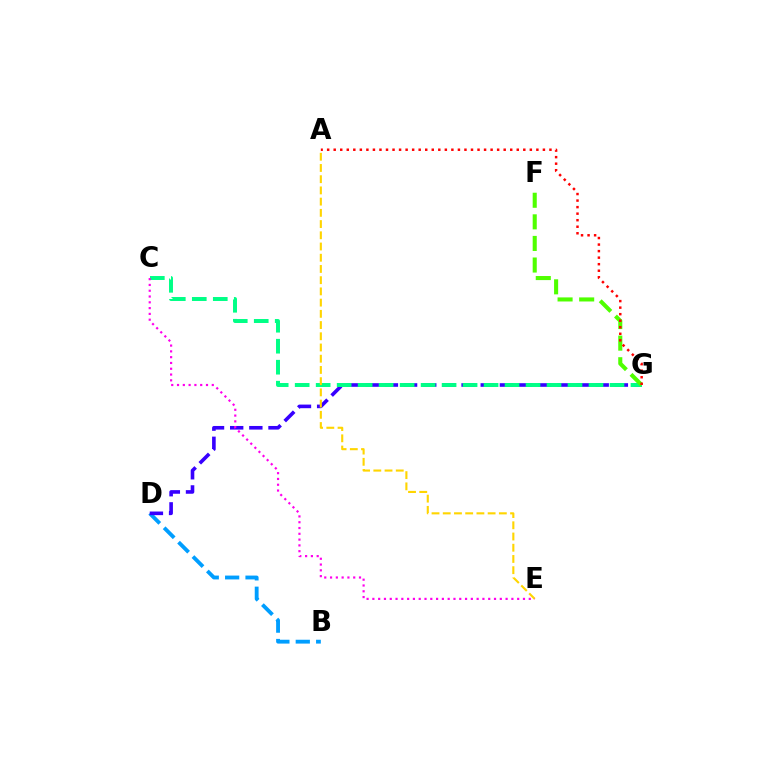{('B', 'D'): [{'color': '#009eff', 'line_style': 'dashed', 'thickness': 2.77}], ('D', 'G'): [{'color': '#3700ff', 'line_style': 'dashed', 'thickness': 2.6}], ('C', 'G'): [{'color': '#00ff86', 'line_style': 'dashed', 'thickness': 2.85}], ('A', 'E'): [{'color': '#ffd500', 'line_style': 'dashed', 'thickness': 1.52}], ('C', 'E'): [{'color': '#ff00ed', 'line_style': 'dotted', 'thickness': 1.57}], ('F', 'G'): [{'color': '#4fff00', 'line_style': 'dashed', 'thickness': 2.93}], ('A', 'G'): [{'color': '#ff0000', 'line_style': 'dotted', 'thickness': 1.78}]}